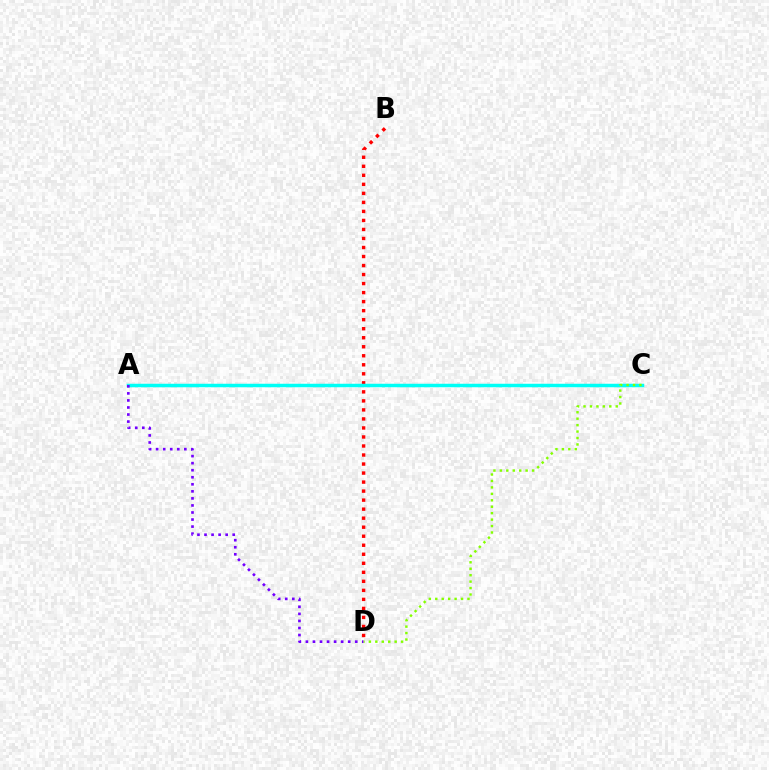{('B', 'D'): [{'color': '#ff0000', 'line_style': 'dotted', 'thickness': 2.45}], ('A', 'C'): [{'color': '#00fff6', 'line_style': 'solid', 'thickness': 2.51}], ('A', 'D'): [{'color': '#7200ff', 'line_style': 'dotted', 'thickness': 1.92}], ('C', 'D'): [{'color': '#84ff00', 'line_style': 'dotted', 'thickness': 1.75}]}